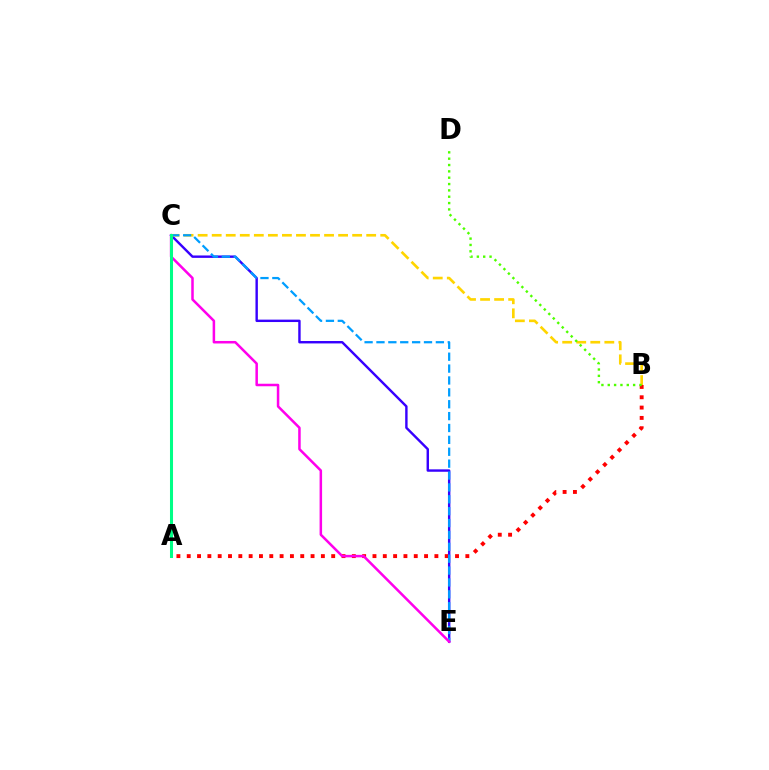{('A', 'B'): [{'color': '#ff0000', 'line_style': 'dotted', 'thickness': 2.8}], ('C', 'E'): [{'color': '#3700ff', 'line_style': 'solid', 'thickness': 1.74}, {'color': '#009eff', 'line_style': 'dashed', 'thickness': 1.61}, {'color': '#ff00ed', 'line_style': 'solid', 'thickness': 1.81}], ('B', 'C'): [{'color': '#ffd500', 'line_style': 'dashed', 'thickness': 1.91}], ('B', 'D'): [{'color': '#4fff00', 'line_style': 'dotted', 'thickness': 1.72}], ('A', 'C'): [{'color': '#00ff86', 'line_style': 'solid', 'thickness': 2.19}]}